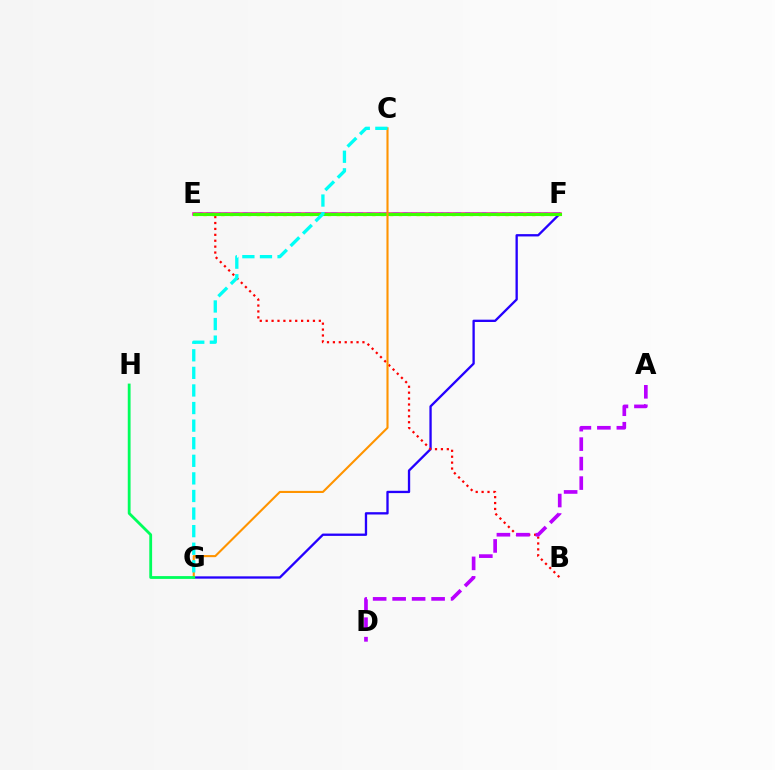{('F', 'G'): [{'color': '#2500ff', 'line_style': 'solid', 'thickness': 1.67}], ('B', 'E'): [{'color': '#ff0000', 'line_style': 'dotted', 'thickness': 1.61}], ('E', 'F'): [{'color': '#ff00ac', 'line_style': 'solid', 'thickness': 2.52}, {'color': '#0074ff', 'line_style': 'dashed', 'thickness': 1.67}, {'color': '#d1ff00', 'line_style': 'dotted', 'thickness': 2.41}, {'color': '#3dff00', 'line_style': 'solid', 'thickness': 2.23}], ('A', 'D'): [{'color': '#b900ff', 'line_style': 'dashed', 'thickness': 2.65}], ('C', 'G'): [{'color': '#ff9400', 'line_style': 'solid', 'thickness': 1.52}, {'color': '#00fff6', 'line_style': 'dashed', 'thickness': 2.39}], ('G', 'H'): [{'color': '#00ff5c', 'line_style': 'solid', 'thickness': 2.02}]}